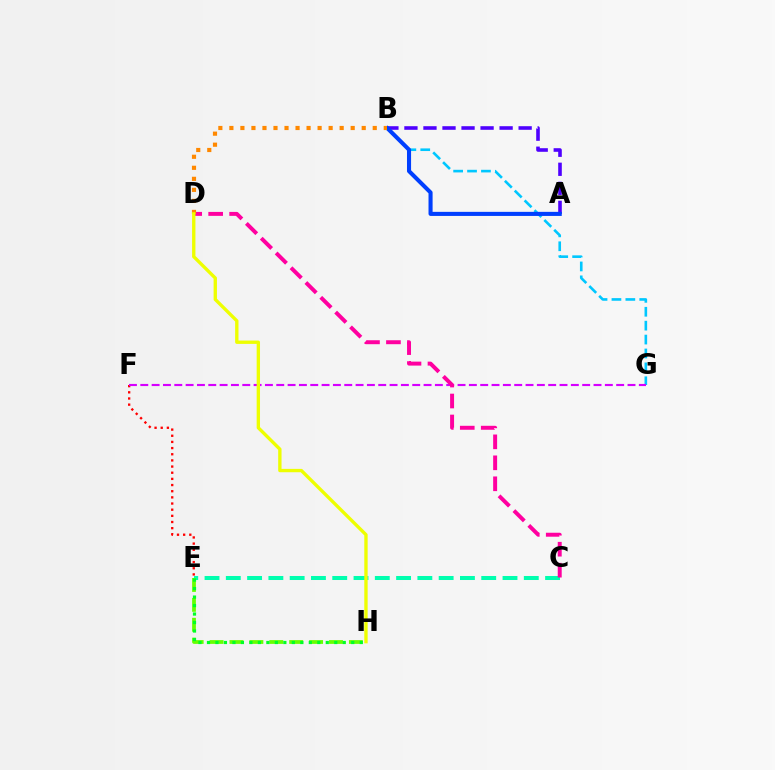{('C', 'E'): [{'color': '#00ffaf', 'line_style': 'dashed', 'thickness': 2.89}], ('B', 'G'): [{'color': '#00c7ff', 'line_style': 'dashed', 'thickness': 1.89}], ('E', 'F'): [{'color': '#ff0000', 'line_style': 'dotted', 'thickness': 1.67}], ('E', 'H'): [{'color': '#66ff00', 'line_style': 'dashed', 'thickness': 2.7}, {'color': '#00ff27', 'line_style': 'dotted', 'thickness': 2.31}], ('A', 'B'): [{'color': '#4f00ff', 'line_style': 'dashed', 'thickness': 2.59}, {'color': '#003fff', 'line_style': 'solid', 'thickness': 2.94}], ('F', 'G'): [{'color': '#d600ff', 'line_style': 'dashed', 'thickness': 1.54}], ('C', 'D'): [{'color': '#ff00a0', 'line_style': 'dashed', 'thickness': 2.85}], ('B', 'D'): [{'color': '#ff8800', 'line_style': 'dotted', 'thickness': 3.0}], ('D', 'H'): [{'color': '#eeff00', 'line_style': 'solid', 'thickness': 2.41}]}